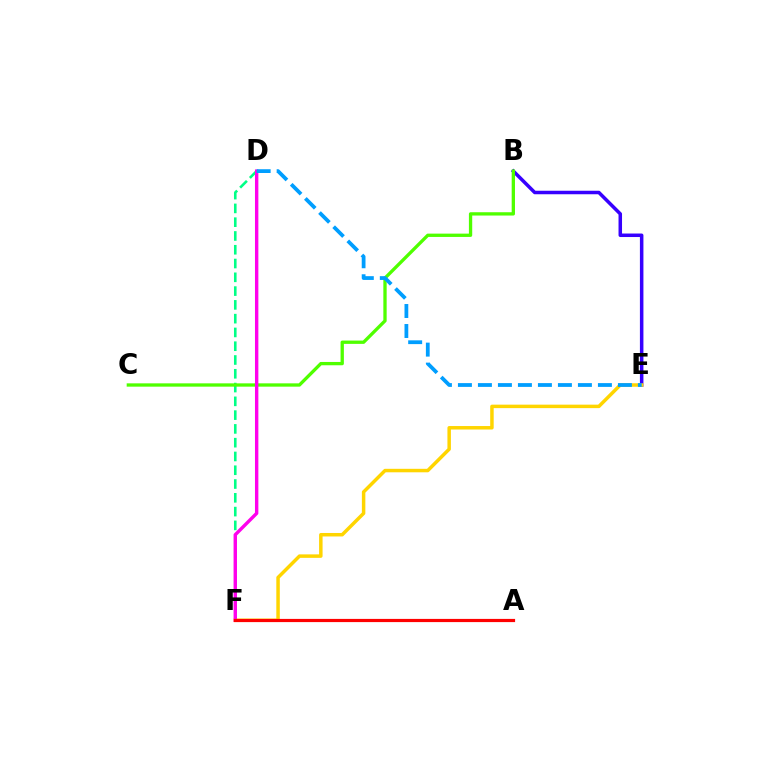{('D', 'F'): [{'color': '#00ff86', 'line_style': 'dashed', 'thickness': 1.87}, {'color': '#ff00ed', 'line_style': 'solid', 'thickness': 2.45}], ('B', 'E'): [{'color': '#3700ff', 'line_style': 'solid', 'thickness': 2.53}], ('B', 'C'): [{'color': '#4fff00', 'line_style': 'solid', 'thickness': 2.38}], ('E', 'F'): [{'color': '#ffd500', 'line_style': 'solid', 'thickness': 2.51}], ('A', 'F'): [{'color': '#ff0000', 'line_style': 'solid', 'thickness': 2.3}], ('D', 'E'): [{'color': '#009eff', 'line_style': 'dashed', 'thickness': 2.72}]}